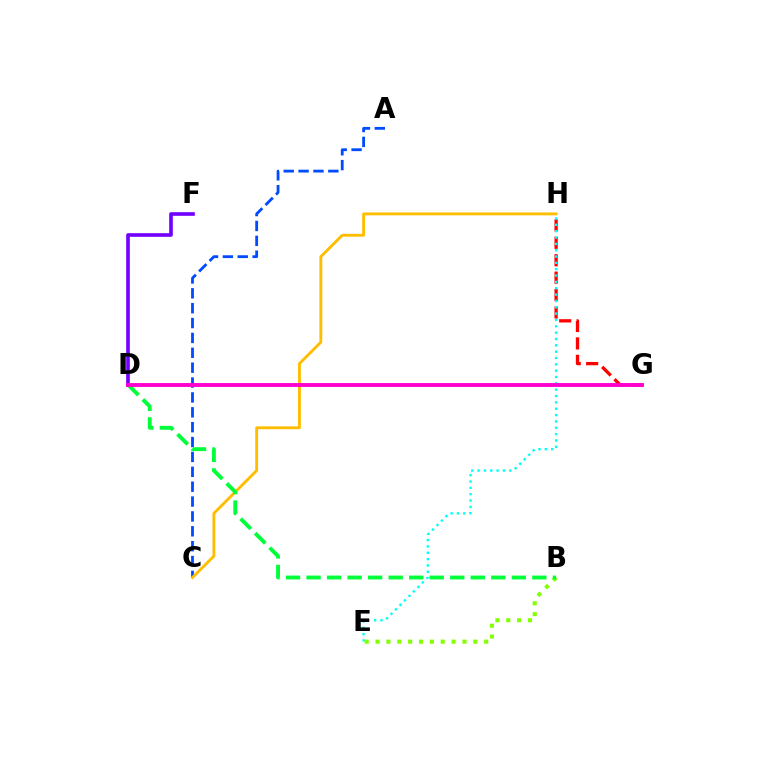{('G', 'H'): [{'color': '#ff0000', 'line_style': 'dashed', 'thickness': 2.37}], ('A', 'C'): [{'color': '#004bff', 'line_style': 'dashed', 'thickness': 2.02}], ('E', 'H'): [{'color': '#00fff6', 'line_style': 'dotted', 'thickness': 1.72}], ('B', 'E'): [{'color': '#84ff00', 'line_style': 'dotted', 'thickness': 2.95}], ('C', 'H'): [{'color': '#ffbd00', 'line_style': 'solid', 'thickness': 2.06}], ('D', 'F'): [{'color': '#7200ff', 'line_style': 'solid', 'thickness': 2.62}], ('B', 'D'): [{'color': '#00ff39', 'line_style': 'dashed', 'thickness': 2.79}], ('D', 'G'): [{'color': '#ff00cf', 'line_style': 'solid', 'thickness': 2.79}]}